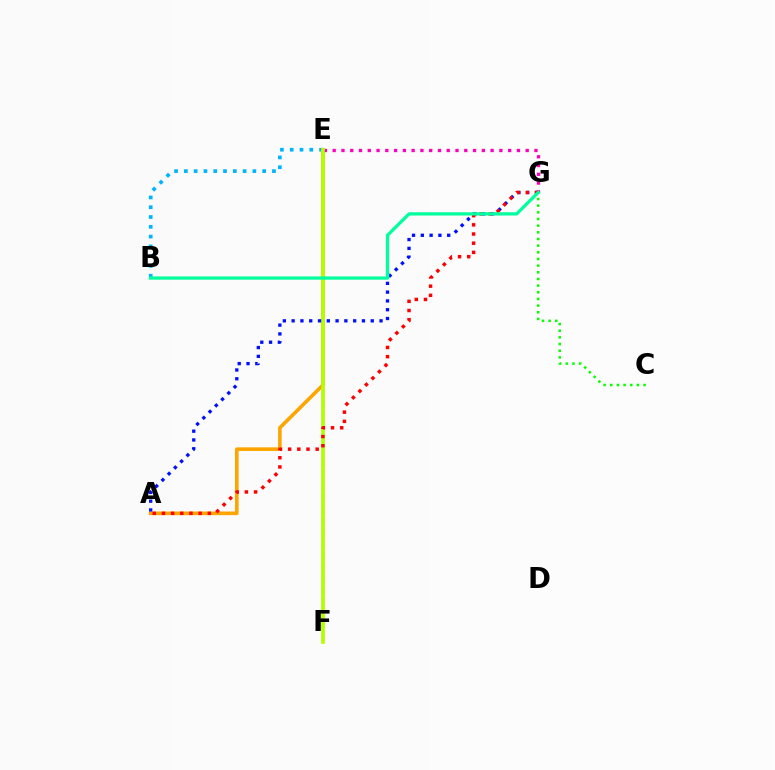{('E', 'F'): [{'color': '#9b00ff', 'line_style': 'dashed', 'thickness': 1.59}, {'color': '#b3ff00', 'line_style': 'solid', 'thickness': 2.63}], ('B', 'E'): [{'color': '#00b5ff', 'line_style': 'dotted', 'thickness': 2.66}], ('A', 'E'): [{'color': '#ffa500', 'line_style': 'solid', 'thickness': 2.61}], ('E', 'G'): [{'color': '#ff00bd', 'line_style': 'dotted', 'thickness': 2.38}], ('A', 'G'): [{'color': '#0010ff', 'line_style': 'dotted', 'thickness': 2.39}, {'color': '#ff0000', 'line_style': 'dotted', 'thickness': 2.49}], ('C', 'G'): [{'color': '#08ff00', 'line_style': 'dotted', 'thickness': 1.81}], ('B', 'G'): [{'color': '#00ff9d', 'line_style': 'solid', 'thickness': 2.35}]}